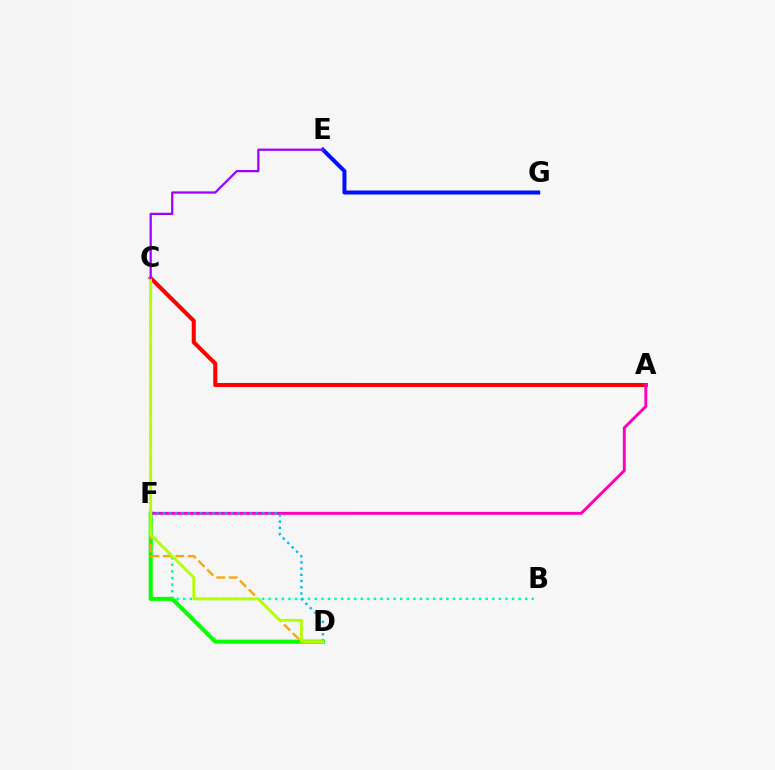{('D', 'F'): [{'color': '#08ff00', 'line_style': 'solid', 'thickness': 2.91}, {'color': '#00b5ff', 'line_style': 'dotted', 'thickness': 1.69}], ('A', 'C'): [{'color': '#ff0000', 'line_style': 'solid', 'thickness': 2.92}], ('C', 'D'): [{'color': '#ffa500', 'line_style': 'dashed', 'thickness': 1.69}, {'color': '#b3ff00', 'line_style': 'solid', 'thickness': 2.01}], ('B', 'F'): [{'color': '#00ff9d', 'line_style': 'dotted', 'thickness': 1.79}], ('A', 'F'): [{'color': '#ff00bd', 'line_style': 'solid', 'thickness': 2.12}], ('E', 'G'): [{'color': '#0010ff', 'line_style': 'solid', 'thickness': 2.89}], ('C', 'E'): [{'color': '#9b00ff', 'line_style': 'solid', 'thickness': 1.61}]}